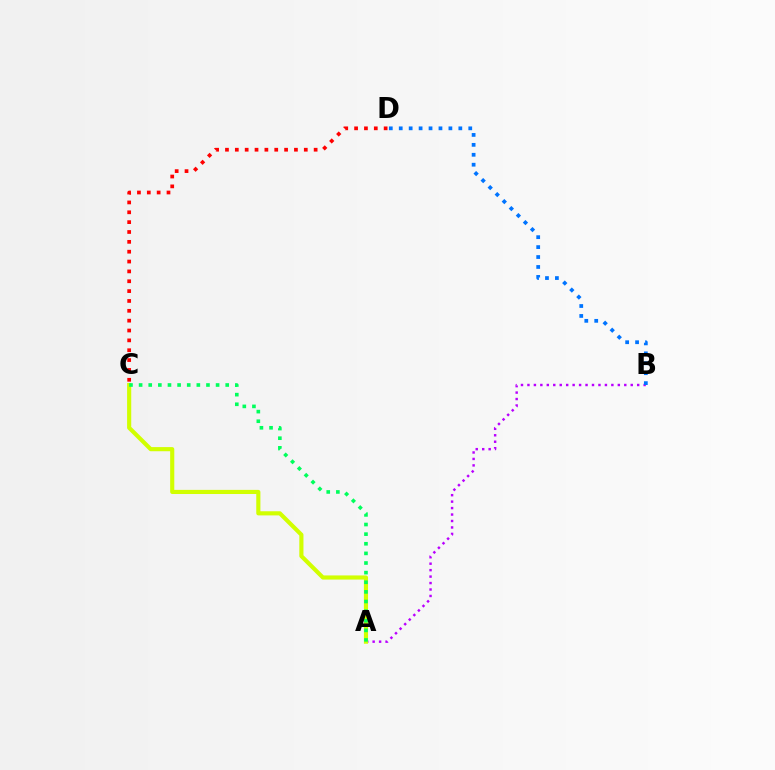{('A', 'B'): [{'color': '#b900ff', 'line_style': 'dotted', 'thickness': 1.75}], ('B', 'D'): [{'color': '#0074ff', 'line_style': 'dotted', 'thickness': 2.7}], ('A', 'C'): [{'color': '#d1ff00', 'line_style': 'solid', 'thickness': 2.98}, {'color': '#00ff5c', 'line_style': 'dotted', 'thickness': 2.61}], ('C', 'D'): [{'color': '#ff0000', 'line_style': 'dotted', 'thickness': 2.68}]}